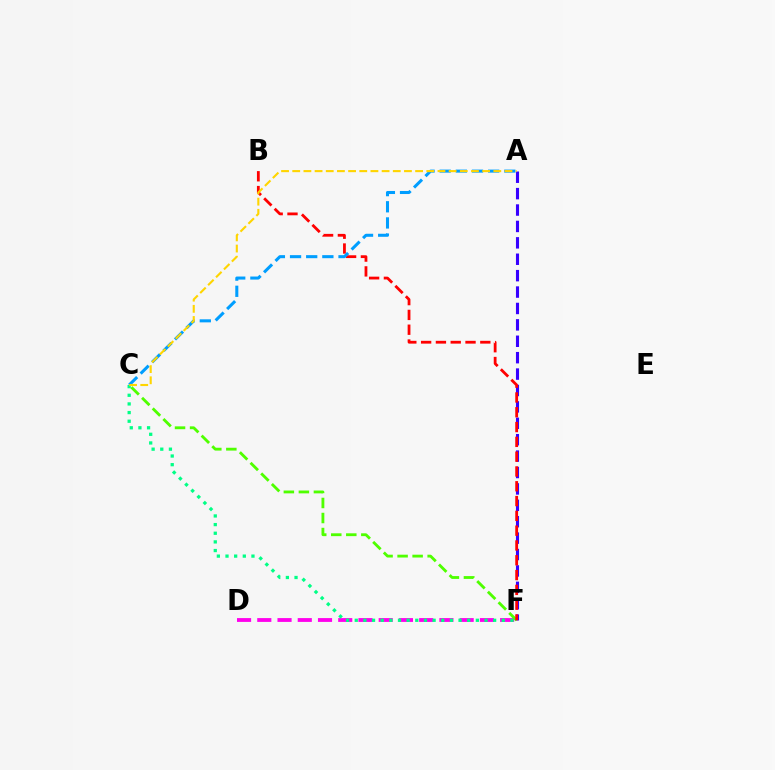{('D', 'F'): [{'color': '#ff00ed', 'line_style': 'dashed', 'thickness': 2.75}], ('C', 'F'): [{'color': '#00ff86', 'line_style': 'dotted', 'thickness': 2.35}, {'color': '#4fff00', 'line_style': 'dashed', 'thickness': 2.04}], ('A', 'F'): [{'color': '#3700ff', 'line_style': 'dashed', 'thickness': 2.23}], ('B', 'F'): [{'color': '#ff0000', 'line_style': 'dashed', 'thickness': 2.01}], ('A', 'C'): [{'color': '#009eff', 'line_style': 'dashed', 'thickness': 2.2}, {'color': '#ffd500', 'line_style': 'dashed', 'thickness': 1.52}]}